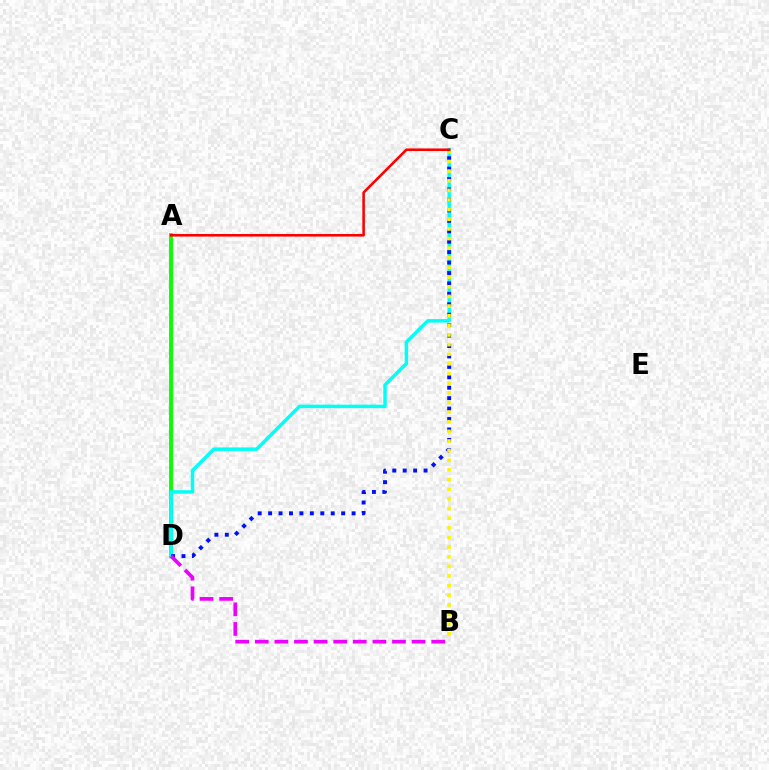{('A', 'D'): [{'color': '#08ff00', 'line_style': 'solid', 'thickness': 2.79}], ('C', 'D'): [{'color': '#00fff6', 'line_style': 'solid', 'thickness': 2.5}, {'color': '#0010ff', 'line_style': 'dotted', 'thickness': 2.83}], ('B', 'C'): [{'color': '#fcf500', 'line_style': 'dotted', 'thickness': 2.62}], ('B', 'D'): [{'color': '#ee00ff', 'line_style': 'dashed', 'thickness': 2.66}], ('A', 'C'): [{'color': '#ff0000', 'line_style': 'solid', 'thickness': 1.86}]}